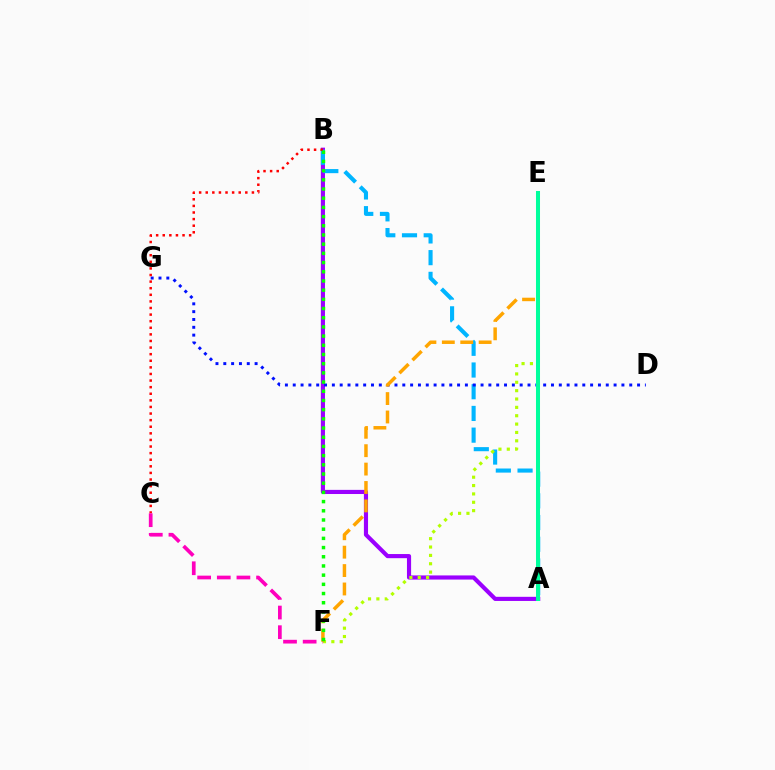{('A', 'B'): [{'color': '#9b00ff', 'line_style': 'solid', 'thickness': 2.98}, {'color': '#00b5ff', 'line_style': 'dashed', 'thickness': 2.95}], ('D', 'G'): [{'color': '#0010ff', 'line_style': 'dotted', 'thickness': 2.13}], ('B', 'C'): [{'color': '#ff0000', 'line_style': 'dotted', 'thickness': 1.79}], ('E', 'F'): [{'color': '#b3ff00', 'line_style': 'dotted', 'thickness': 2.27}, {'color': '#ffa500', 'line_style': 'dashed', 'thickness': 2.5}], ('C', 'F'): [{'color': '#ff00bd', 'line_style': 'dashed', 'thickness': 2.67}], ('B', 'F'): [{'color': '#08ff00', 'line_style': 'dotted', 'thickness': 2.5}], ('A', 'E'): [{'color': '#00ff9d', 'line_style': 'solid', 'thickness': 2.9}]}